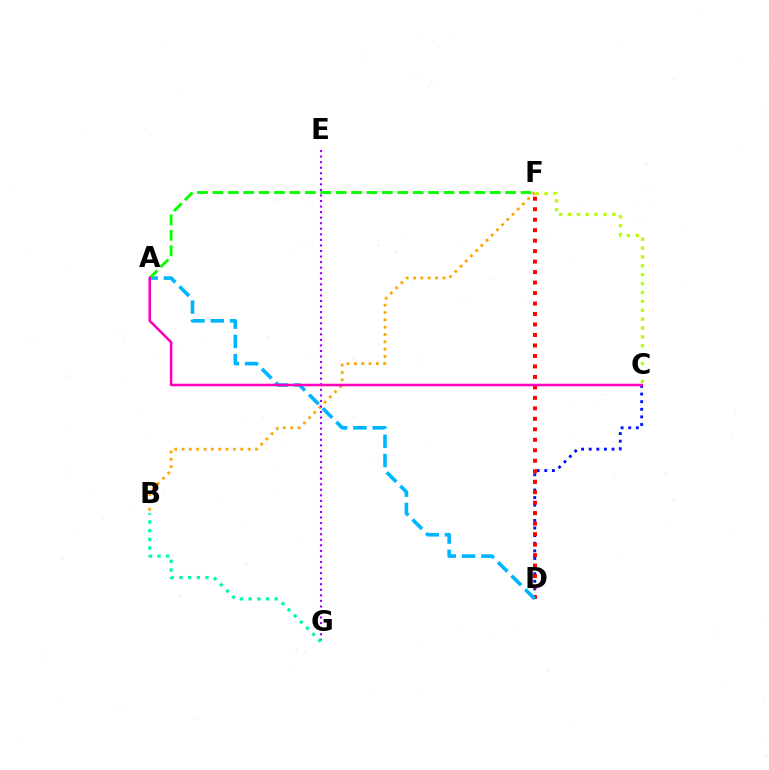{('B', 'F'): [{'color': '#ffa500', 'line_style': 'dotted', 'thickness': 2.0}], ('C', 'D'): [{'color': '#0010ff', 'line_style': 'dotted', 'thickness': 2.07}], ('C', 'F'): [{'color': '#b3ff00', 'line_style': 'dotted', 'thickness': 2.41}], ('D', 'F'): [{'color': '#ff0000', 'line_style': 'dotted', 'thickness': 2.85}], ('A', 'D'): [{'color': '#00b5ff', 'line_style': 'dashed', 'thickness': 2.62}], ('E', 'G'): [{'color': '#9b00ff', 'line_style': 'dotted', 'thickness': 1.51}], ('A', 'F'): [{'color': '#08ff00', 'line_style': 'dashed', 'thickness': 2.09}], ('B', 'G'): [{'color': '#00ff9d', 'line_style': 'dotted', 'thickness': 2.36}], ('A', 'C'): [{'color': '#ff00bd', 'line_style': 'solid', 'thickness': 1.84}]}